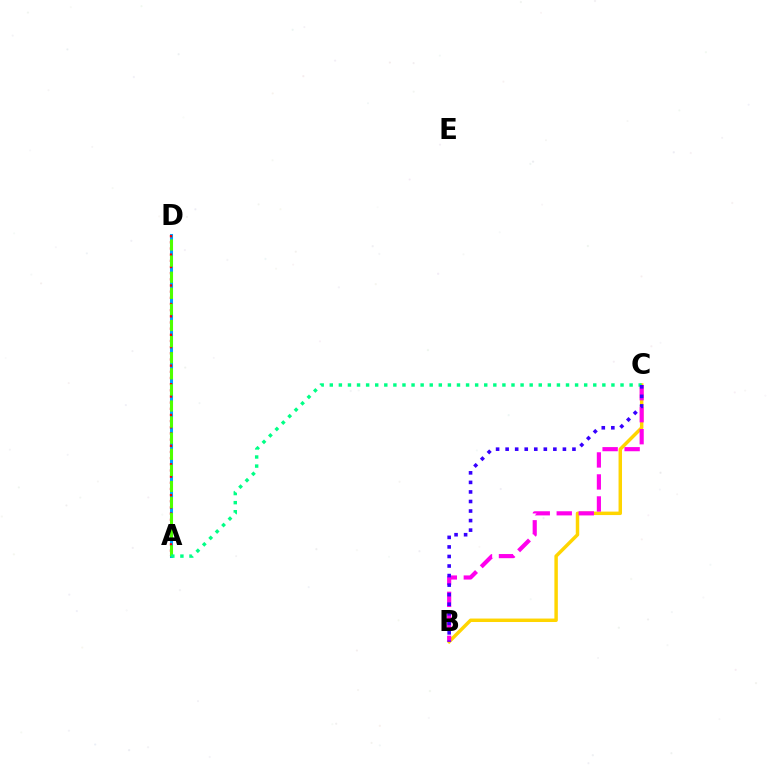{('B', 'C'): [{'color': '#ffd500', 'line_style': 'solid', 'thickness': 2.49}, {'color': '#ff00ed', 'line_style': 'dashed', 'thickness': 2.99}, {'color': '#3700ff', 'line_style': 'dotted', 'thickness': 2.59}], ('A', 'D'): [{'color': '#009eff', 'line_style': 'solid', 'thickness': 2.19}, {'color': '#ff0000', 'line_style': 'dotted', 'thickness': 1.68}, {'color': '#4fff00', 'line_style': 'dashed', 'thickness': 2.19}], ('A', 'C'): [{'color': '#00ff86', 'line_style': 'dotted', 'thickness': 2.47}]}